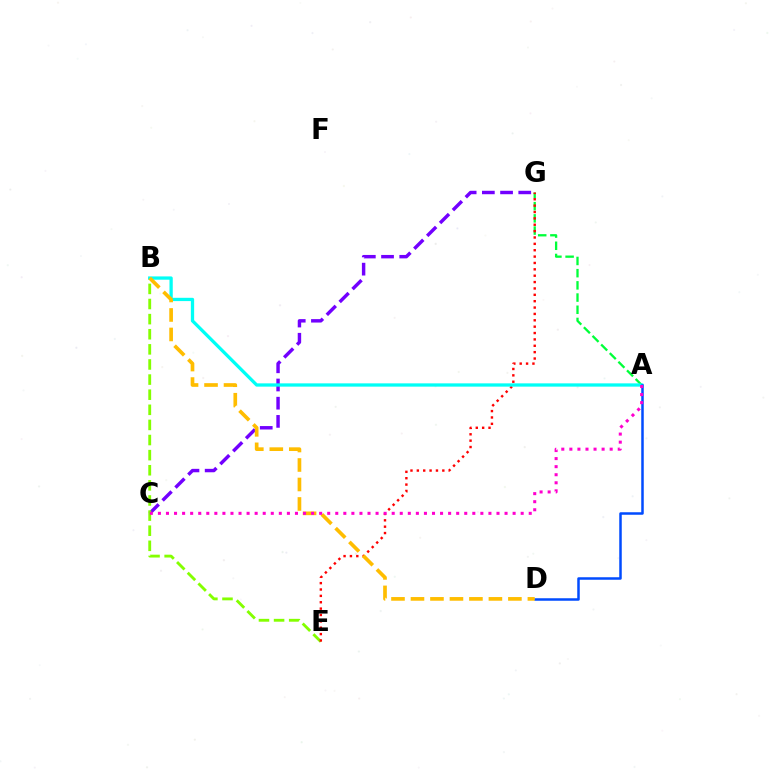{('C', 'G'): [{'color': '#7200ff', 'line_style': 'dashed', 'thickness': 2.47}], ('B', 'E'): [{'color': '#84ff00', 'line_style': 'dashed', 'thickness': 2.05}], ('A', 'G'): [{'color': '#00ff39', 'line_style': 'dashed', 'thickness': 1.66}], ('E', 'G'): [{'color': '#ff0000', 'line_style': 'dotted', 'thickness': 1.73}], ('A', 'B'): [{'color': '#00fff6', 'line_style': 'solid', 'thickness': 2.36}], ('A', 'D'): [{'color': '#004bff', 'line_style': 'solid', 'thickness': 1.8}], ('B', 'D'): [{'color': '#ffbd00', 'line_style': 'dashed', 'thickness': 2.65}], ('A', 'C'): [{'color': '#ff00cf', 'line_style': 'dotted', 'thickness': 2.19}]}